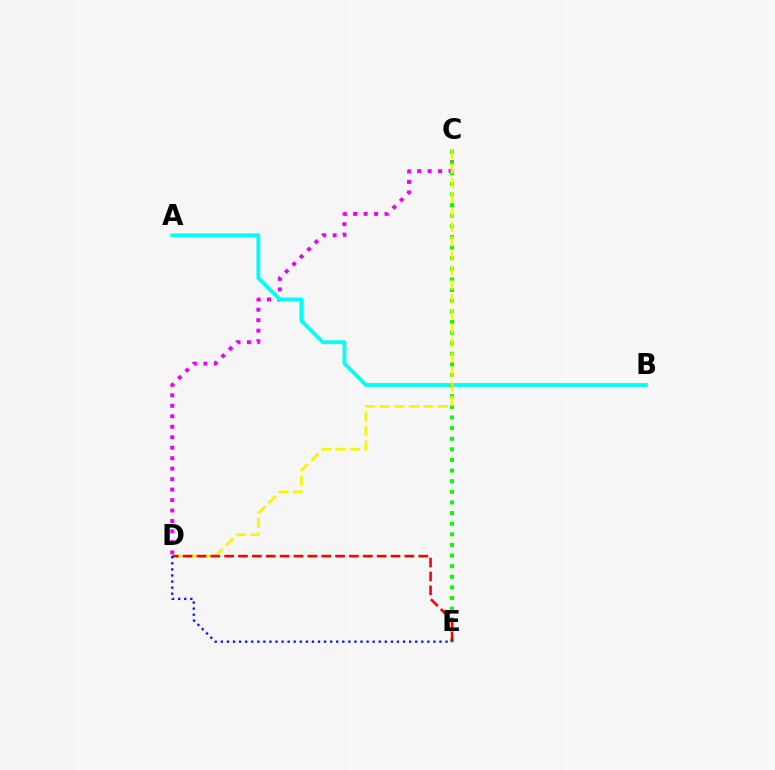{('C', 'D'): [{'color': '#ee00ff', 'line_style': 'dotted', 'thickness': 2.84}, {'color': '#fcf500', 'line_style': 'dashed', 'thickness': 1.97}], ('A', 'B'): [{'color': '#00fff6', 'line_style': 'solid', 'thickness': 2.74}], ('C', 'E'): [{'color': '#08ff00', 'line_style': 'dotted', 'thickness': 2.89}], ('D', 'E'): [{'color': '#ff0000', 'line_style': 'dashed', 'thickness': 1.88}, {'color': '#0010ff', 'line_style': 'dotted', 'thickness': 1.65}]}